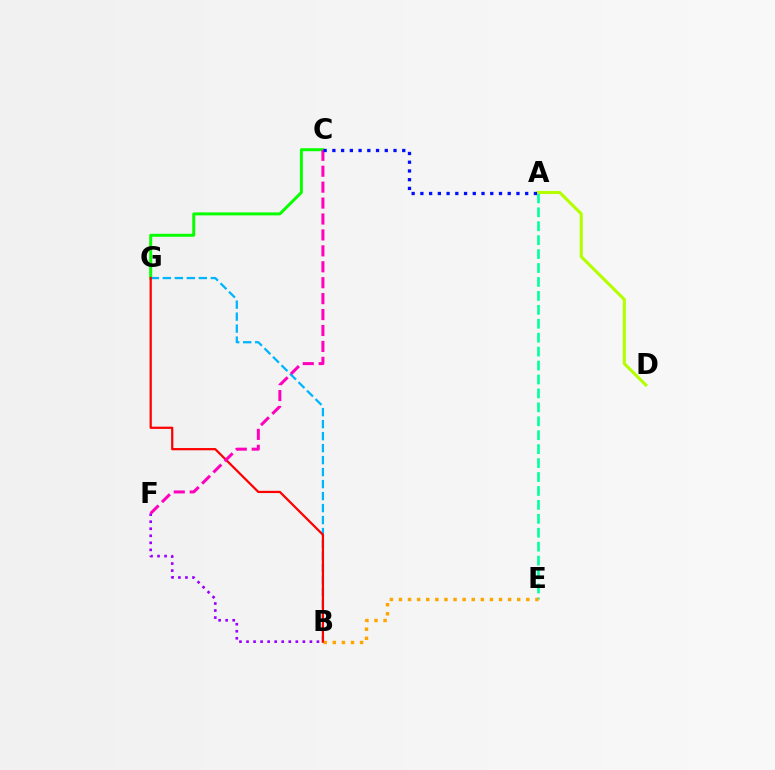{('C', 'G'): [{'color': '#08ff00', 'line_style': 'solid', 'thickness': 2.14}], ('B', 'F'): [{'color': '#9b00ff', 'line_style': 'dotted', 'thickness': 1.91}], ('B', 'G'): [{'color': '#00b5ff', 'line_style': 'dashed', 'thickness': 1.63}, {'color': '#ff0000', 'line_style': 'solid', 'thickness': 1.61}], ('A', 'E'): [{'color': '#00ff9d', 'line_style': 'dashed', 'thickness': 1.89}], ('B', 'E'): [{'color': '#ffa500', 'line_style': 'dotted', 'thickness': 2.47}], ('C', 'F'): [{'color': '#ff00bd', 'line_style': 'dashed', 'thickness': 2.16}], ('A', 'D'): [{'color': '#b3ff00', 'line_style': 'solid', 'thickness': 2.22}], ('A', 'C'): [{'color': '#0010ff', 'line_style': 'dotted', 'thickness': 2.37}]}